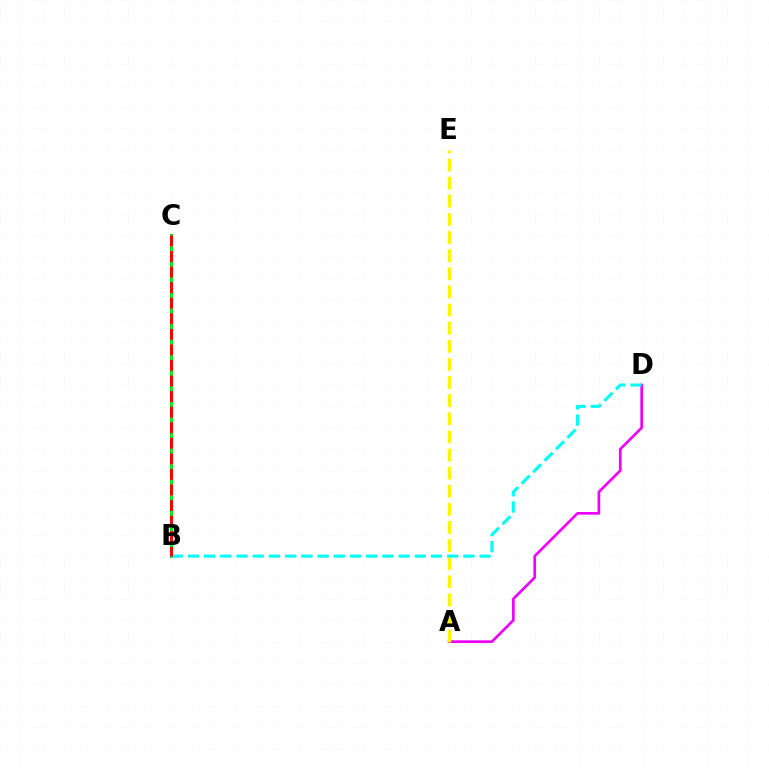{('B', 'C'): [{'color': '#0010ff', 'line_style': 'solid', 'thickness': 2.15}, {'color': '#08ff00', 'line_style': 'solid', 'thickness': 1.97}, {'color': '#ff0000', 'line_style': 'dashed', 'thickness': 2.11}], ('A', 'D'): [{'color': '#ee00ff', 'line_style': 'solid', 'thickness': 1.94}], ('A', 'E'): [{'color': '#fcf500', 'line_style': 'dashed', 'thickness': 2.46}], ('B', 'D'): [{'color': '#00fff6', 'line_style': 'dashed', 'thickness': 2.2}]}